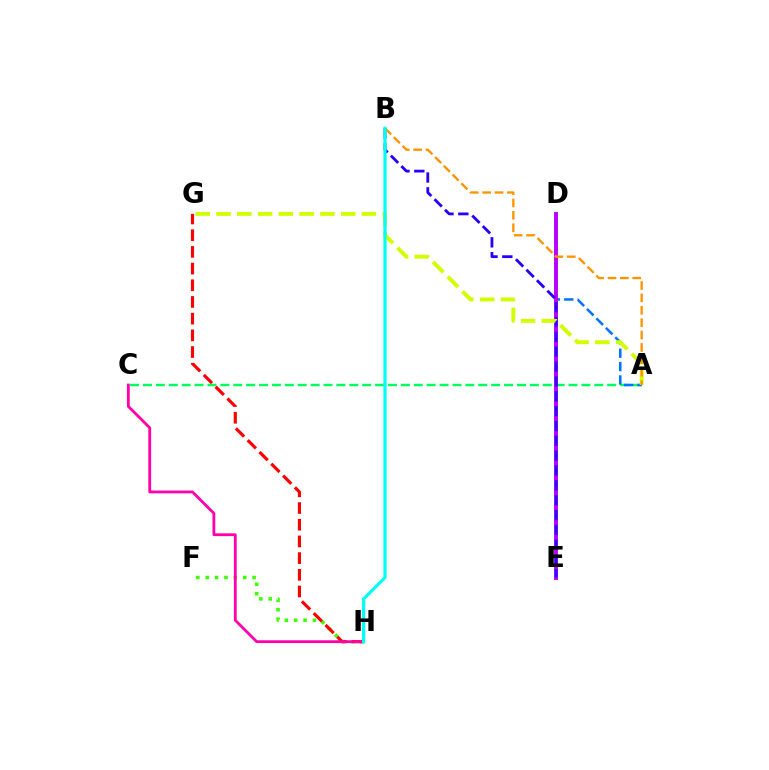{('A', 'C'): [{'color': '#00ff5c', 'line_style': 'dashed', 'thickness': 1.75}], ('A', 'D'): [{'color': '#0074ff', 'line_style': 'dashed', 'thickness': 1.82}], ('F', 'H'): [{'color': '#3dff00', 'line_style': 'dotted', 'thickness': 2.55}], ('G', 'H'): [{'color': '#ff0000', 'line_style': 'dashed', 'thickness': 2.27}], ('D', 'E'): [{'color': '#b900ff', 'line_style': 'solid', 'thickness': 2.8}], ('C', 'H'): [{'color': '#ff00ac', 'line_style': 'solid', 'thickness': 2.02}], ('B', 'E'): [{'color': '#2500ff', 'line_style': 'dashed', 'thickness': 2.02}], ('A', 'G'): [{'color': '#d1ff00', 'line_style': 'dashed', 'thickness': 2.82}], ('A', 'B'): [{'color': '#ff9400', 'line_style': 'dashed', 'thickness': 1.68}], ('B', 'H'): [{'color': '#00fff6', 'line_style': 'solid', 'thickness': 2.31}]}